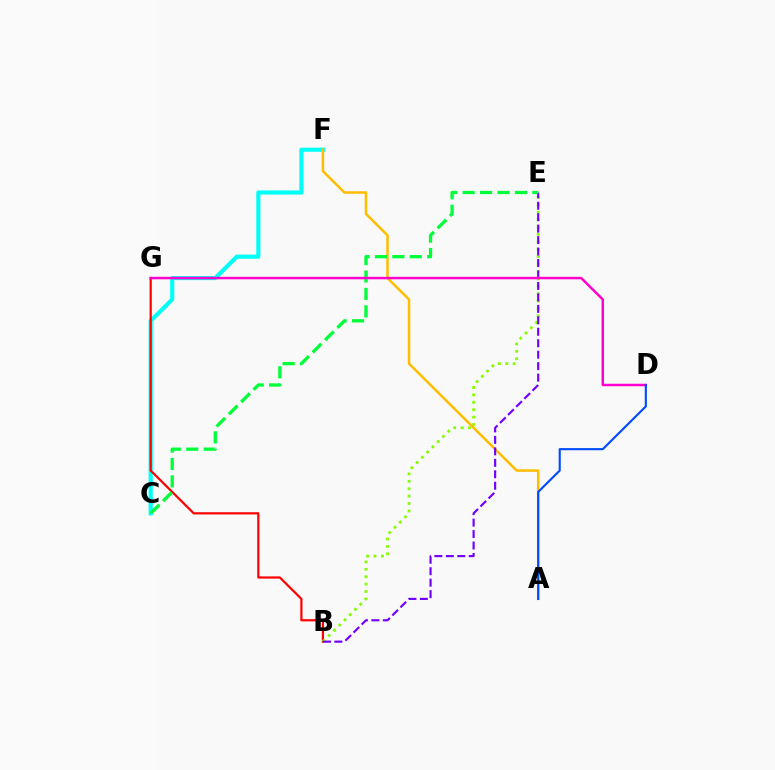{('C', 'F'): [{'color': '#00fff6', 'line_style': 'solid', 'thickness': 2.99}], ('B', 'G'): [{'color': '#ff0000', 'line_style': 'solid', 'thickness': 1.59}], ('B', 'E'): [{'color': '#84ff00', 'line_style': 'dotted', 'thickness': 2.01}, {'color': '#7200ff', 'line_style': 'dashed', 'thickness': 1.56}], ('A', 'F'): [{'color': '#ffbd00', 'line_style': 'solid', 'thickness': 1.81}], ('C', 'E'): [{'color': '#00ff39', 'line_style': 'dashed', 'thickness': 2.37}], ('D', 'G'): [{'color': '#ff00cf', 'line_style': 'solid', 'thickness': 1.79}], ('A', 'D'): [{'color': '#004bff', 'line_style': 'solid', 'thickness': 1.53}]}